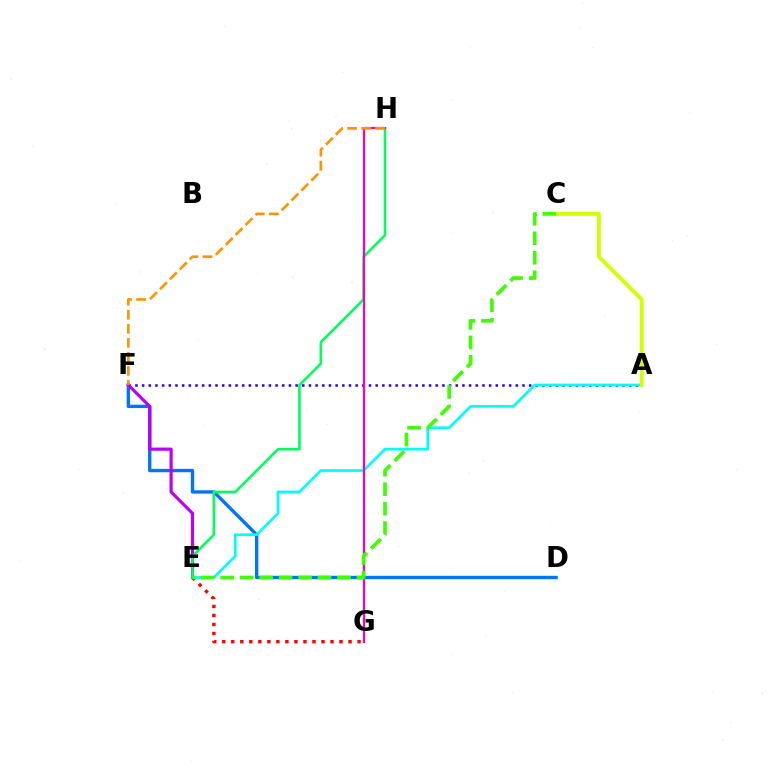{('D', 'F'): [{'color': '#0074ff', 'line_style': 'solid', 'thickness': 2.43}], ('A', 'F'): [{'color': '#2500ff', 'line_style': 'dotted', 'thickness': 1.81}], ('E', 'G'): [{'color': '#ff0000', 'line_style': 'dotted', 'thickness': 2.45}], ('A', 'E'): [{'color': '#00fff6', 'line_style': 'solid', 'thickness': 1.95}], ('E', 'F'): [{'color': '#b900ff', 'line_style': 'solid', 'thickness': 2.29}], ('E', 'H'): [{'color': '#00ff5c', 'line_style': 'solid', 'thickness': 1.88}], ('G', 'H'): [{'color': '#ff00ac', 'line_style': 'solid', 'thickness': 1.6}], ('A', 'C'): [{'color': '#d1ff00', 'line_style': 'solid', 'thickness': 2.78}], ('C', 'E'): [{'color': '#3dff00', 'line_style': 'dashed', 'thickness': 2.65}], ('F', 'H'): [{'color': '#ff9400', 'line_style': 'dashed', 'thickness': 1.9}]}